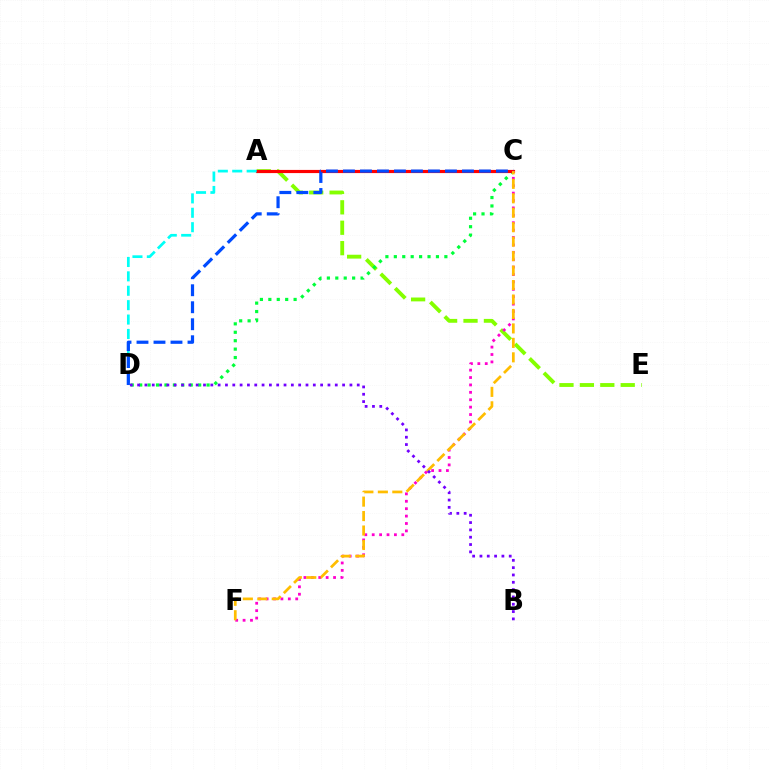{('A', 'E'): [{'color': '#84ff00', 'line_style': 'dashed', 'thickness': 2.77}], ('C', 'D'): [{'color': '#00ff39', 'line_style': 'dotted', 'thickness': 2.29}, {'color': '#004bff', 'line_style': 'dashed', 'thickness': 2.31}], ('A', 'C'): [{'color': '#ff0000', 'line_style': 'solid', 'thickness': 2.28}], ('C', 'F'): [{'color': '#ff00cf', 'line_style': 'dotted', 'thickness': 2.01}, {'color': '#ffbd00', 'line_style': 'dashed', 'thickness': 1.96}], ('A', 'D'): [{'color': '#00fff6', 'line_style': 'dashed', 'thickness': 1.96}], ('B', 'D'): [{'color': '#7200ff', 'line_style': 'dotted', 'thickness': 1.99}]}